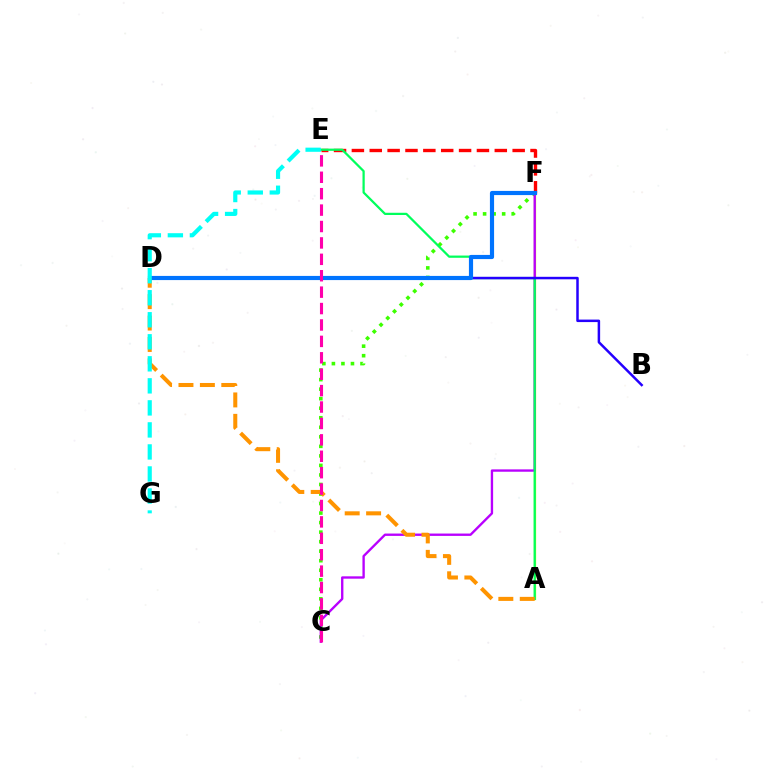{('A', 'F'): [{'color': '#d1ff00', 'line_style': 'solid', 'thickness': 1.64}], ('E', 'F'): [{'color': '#ff0000', 'line_style': 'dashed', 'thickness': 2.43}], ('C', 'F'): [{'color': '#3dff00', 'line_style': 'dotted', 'thickness': 2.59}, {'color': '#b900ff', 'line_style': 'solid', 'thickness': 1.7}], ('A', 'E'): [{'color': '#00ff5c', 'line_style': 'solid', 'thickness': 1.61}], ('A', 'D'): [{'color': '#ff9400', 'line_style': 'dashed', 'thickness': 2.91}], ('B', 'D'): [{'color': '#2500ff', 'line_style': 'solid', 'thickness': 1.8}], ('D', 'F'): [{'color': '#0074ff', 'line_style': 'solid', 'thickness': 3.0}], ('E', 'G'): [{'color': '#00fff6', 'line_style': 'dashed', 'thickness': 2.99}], ('C', 'E'): [{'color': '#ff00ac', 'line_style': 'dashed', 'thickness': 2.23}]}